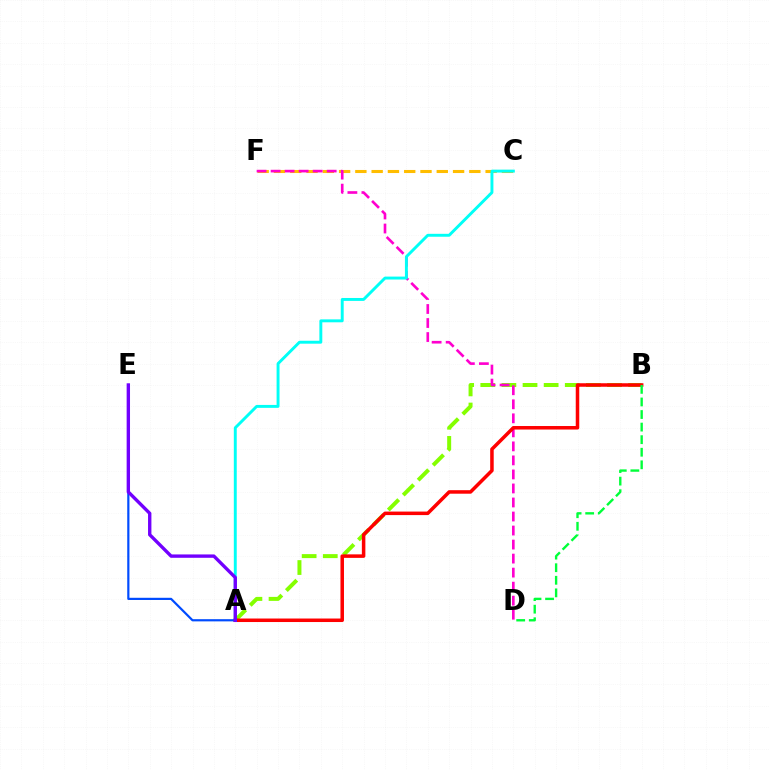{('C', 'F'): [{'color': '#ffbd00', 'line_style': 'dashed', 'thickness': 2.21}], ('A', 'B'): [{'color': '#84ff00', 'line_style': 'dashed', 'thickness': 2.87}, {'color': '#ff0000', 'line_style': 'solid', 'thickness': 2.53}], ('D', 'F'): [{'color': '#ff00cf', 'line_style': 'dashed', 'thickness': 1.91}], ('A', 'C'): [{'color': '#00fff6', 'line_style': 'solid', 'thickness': 2.11}], ('A', 'E'): [{'color': '#004bff', 'line_style': 'solid', 'thickness': 1.58}, {'color': '#7200ff', 'line_style': 'solid', 'thickness': 2.42}], ('B', 'D'): [{'color': '#00ff39', 'line_style': 'dashed', 'thickness': 1.71}]}